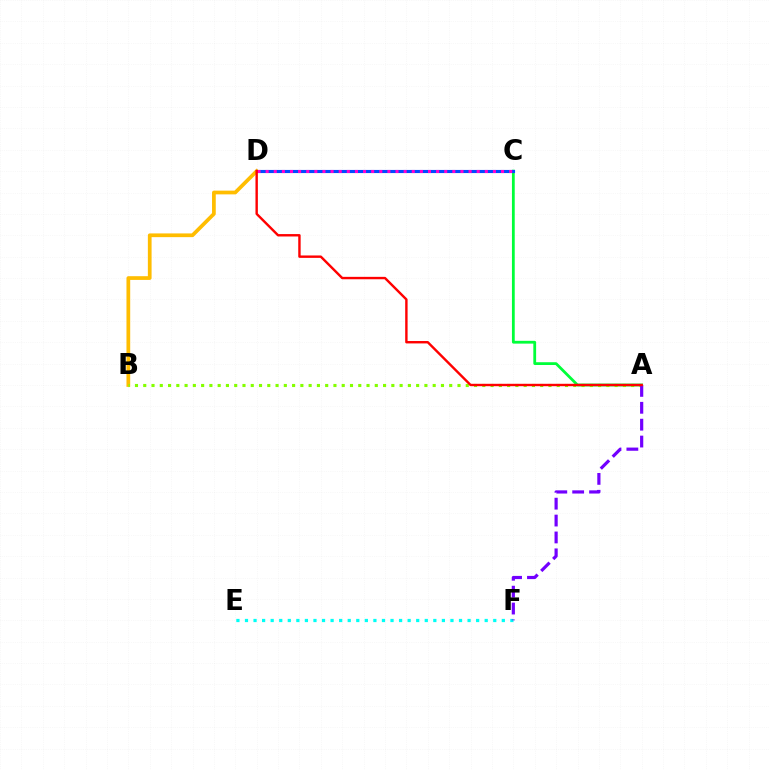{('E', 'F'): [{'color': '#00fff6', 'line_style': 'dotted', 'thickness': 2.33}], ('A', 'C'): [{'color': '#00ff39', 'line_style': 'solid', 'thickness': 2.01}], ('B', 'D'): [{'color': '#ffbd00', 'line_style': 'solid', 'thickness': 2.68}], ('C', 'D'): [{'color': '#004bff', 'line_style': 'solid', 'thickness': 2.25}, {'color': '#ff00cf', 'line_style': 'dotted', 'thickness': 2.21}], ('A', 'B'): [{'color': '#84ff00', 'line_style': 'dotted', 'thickness': 2.25}], ('A', 'F'): [{'color': '#7200ff', 'line_style': 'dashed', 'thickness': 2.29}], ('A', 'D'): [{'color': '#ff0000', 'line_style': 'solid', 'thickness': 1.73}]}